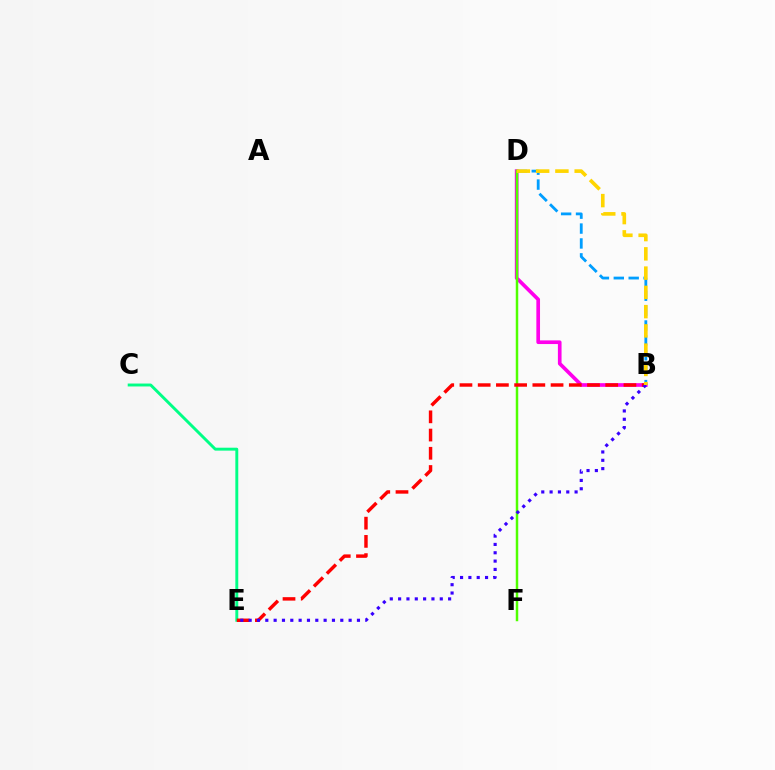{('B', 'D'): [{'color': '#ff00ed', 'line_style': 'solid', 'thickness': 2.64}, {'color': '#009eff', 'line_style': 'dashed', 'thickness': 2.02}, {'color': '#ffd500', 'line_style': 'dashed', 'thickness': 2.62}], ('C', 'E'): [{'color': '#00ff86', 'line_style': 'solid', 'thickness': 2.1}], ('D', 'F'): [{'color': '#4fff00', 'line_style': 'solid', 'thickness': 1.79}], ('B', 'E'): [{'color': '#ff0000', 'line_style': 'dashed', 'thickness': 2.48}, {'color': '#3700ff', 'line_style': 'dotted', 'thickness': 2.26}]}